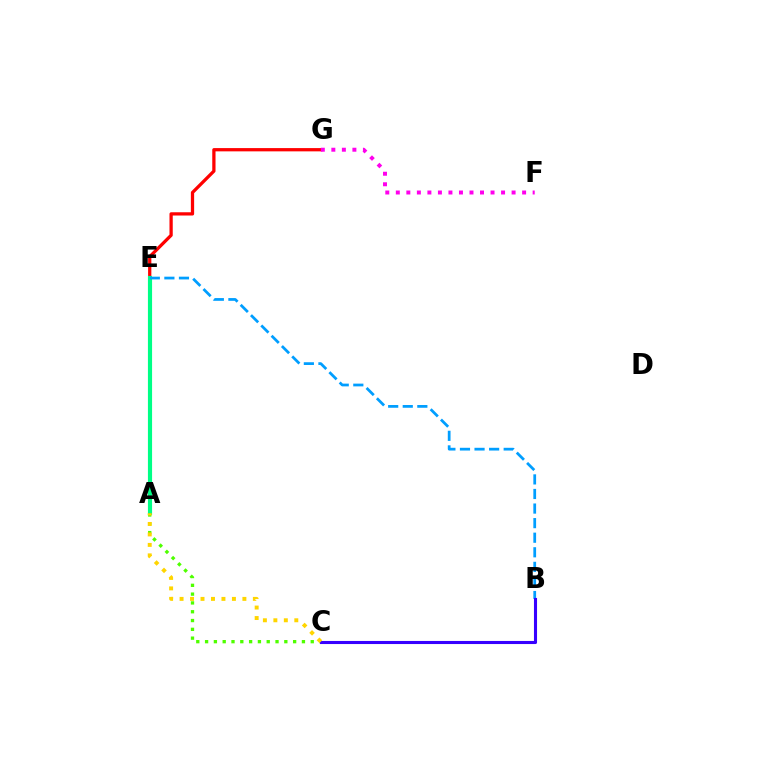{('E', 'G'): [{'color': '#ff0000', 'line_style': 'solid', 'thickness': 2.35}], ('A', 'E'): [{'color': '#00ff86', 'line_style': 'solid', 'thickness': 2.99}], ('B', 'E'): [{'color': '#009eff', 'line_style': 'dashed', 'thickness': 1.98}], ('A', 'C'): [{'color': '#4fff00', 'line_style': 'dotted', 'thickness': 2.39}, {'color': '#ffd500', 'line_style': 'dotted', 'thickness': 2.85}], ('B', 'C'): [{'color': '#3700ff', 'line_style': 'solid', 'thickness': 2.22}], ('F', 'G'): [{'color': '#ff00ed', 'line_style': 'dotted', 'thickness': 2.86}]}